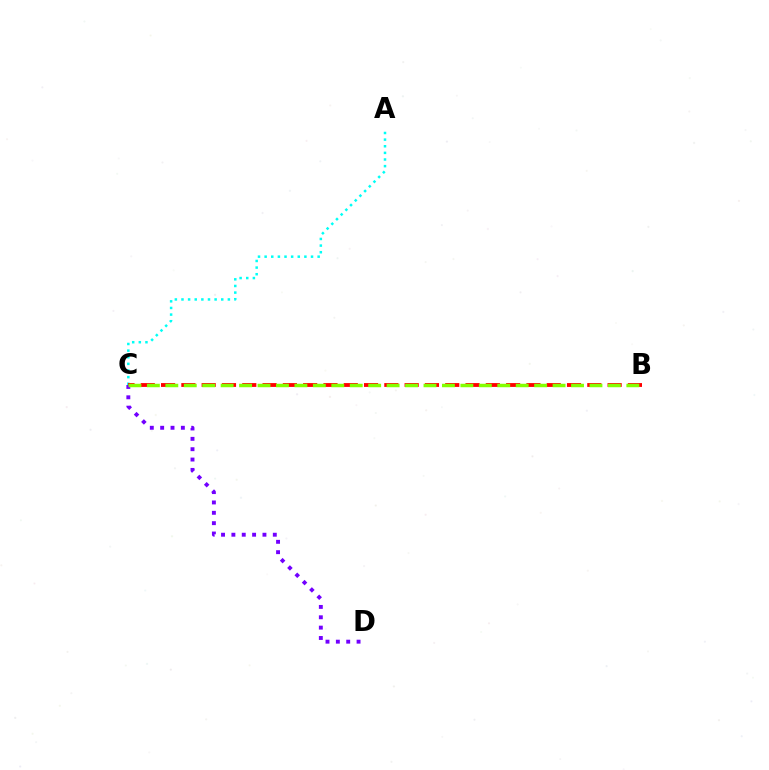{('A', 'C'): [{'color': '#00fff6', 'line_style': 'dotted', 'thickness': 1.8}], ('B', 'C'): [{'color': '#ff0000', 'line_style': 'dashed', 'thickness': 2.76}, {'color': '#84ff00', 'line_style': 'dashed', 'thickness': 2.51}], ('C', 'D'): [{'color': '#7200ff', 'line_style': 'dotted', 'thickness': 2.81}]}